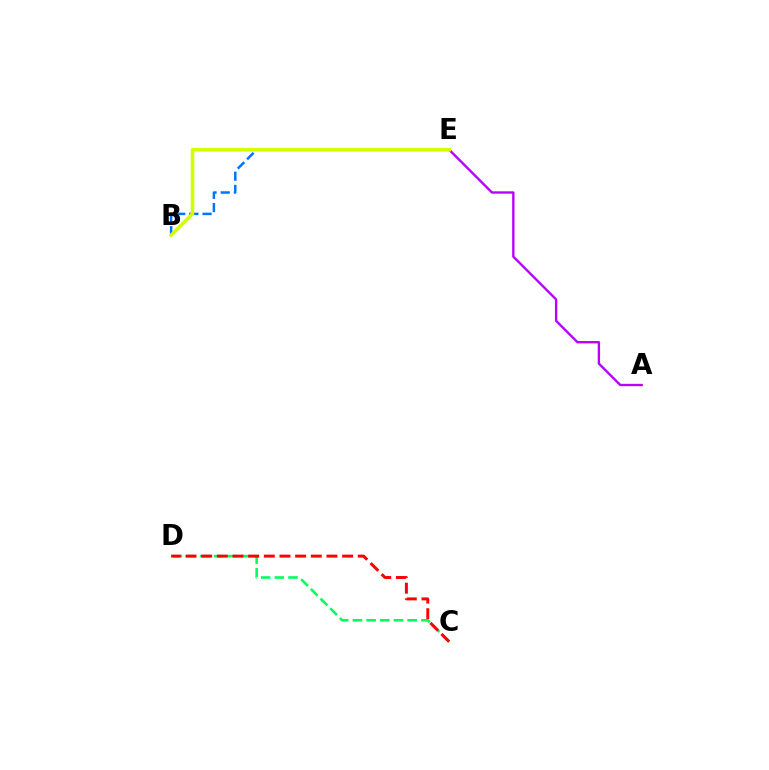{('C', 'D'): [{'color': '#00ff5c', 'line_style': 'dashed', 'thickness': 1.86}, {'color': '#ff0000', 'line_style': 'dashed', 'thickness': 2.13}], ('B', 'E'): [{'color': '#0074ff', 'line_style': 'dashed', 'thickness': 1.79}, {'color': '#d1ff00', 'line_style': 'solid', 'thickness': 2.56}], ('A', 'E'): [{'color': '#b900ff', 'line_style': 'solid', 'thickness': 1.7}]}